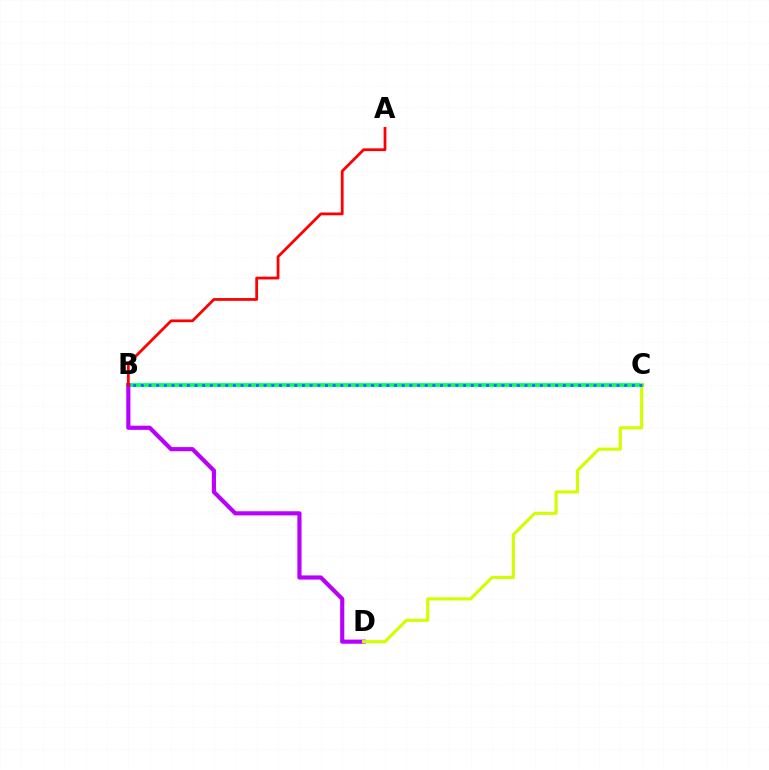{('B', 'C'): [{'color': '#00ff5c', 'line_style': 'solid', 'thickness': 2.68}, {'color': '#0074ff', 'line_style': 'dotted', 'thickness': 2.08}], ('B', 'D'): [{'color': '#b900ff', 'line_style': 'solid', 'thickness': 2.99}], ('A', 'B'): [{'color': '#ff0000', 'line_style': 'solid', 'thickness': 1.99}], ('C', 'D'): [{'color': '#d1ff00', 'line_style': 'solid', 'thickness': 2.27}]}